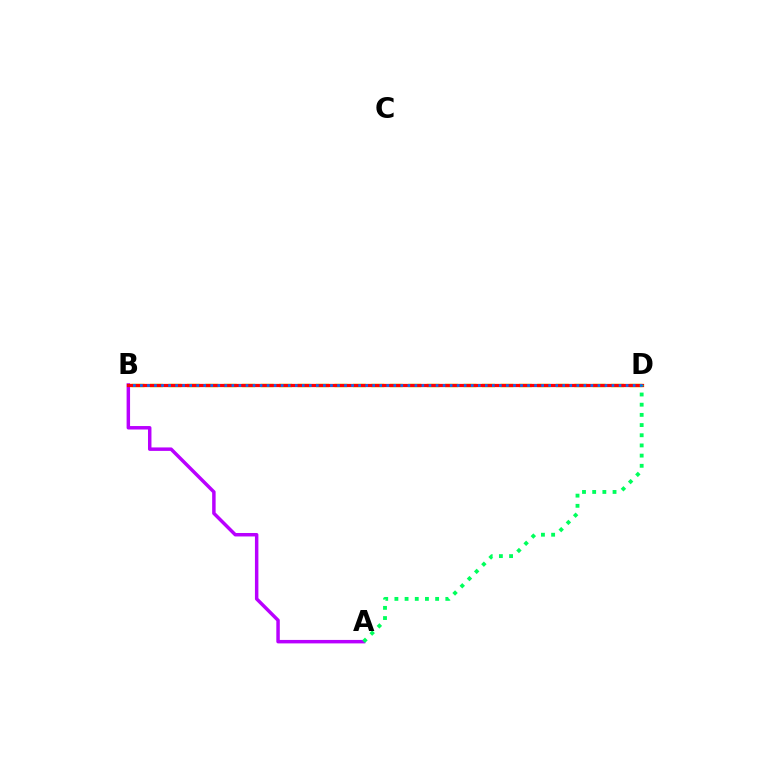{('B', 'D'): [{'color': '#d1ff00', 'line_style': 'dashed', 'thickness': 2.51}, {'color': '#ff0000', 'line_style': 'solid', 'thickness': 2.33}, {'color': '#0074ff', 'line_style': 'dotted', 'thickness': 1.91}], ('A', 'B'): [{'color': '#b900ff', 'line_style': 'solid', 'thickness': 2.5}], ('A', 'D'): [{'color': '#00ff5c', 'line_style': 'dotted', 'thickness': 2.77}]}